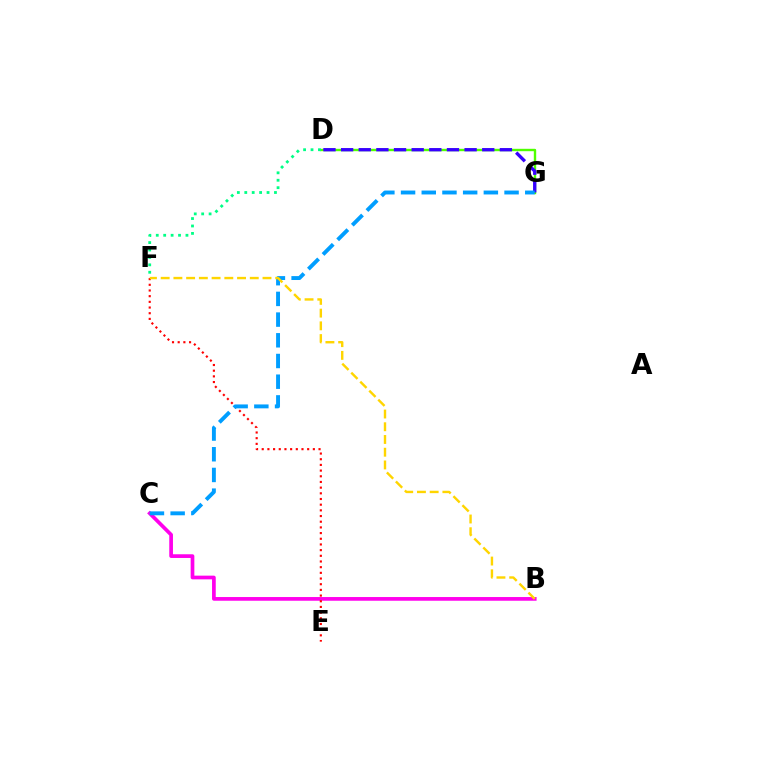{('B', 'C'): [{'color': '#ff00ed', 'line_style': 'solid', 'thickness': 2.67}], ('D', 'G'): [{'color': '#4fff00', 'line_style': 'solid', 'thickness': 1.72}, {'color': '#3700ff', 'line_style': 'dashed', 'thickness': 2.4}], ('E', 'F'): [{'color': '#ff0000', 'line_style': 'dotted', 'thickness': 1.54}], ('D', 'F'): [{'color': '#00ff86', 'line_style': 'dotted', 'thickness': 2.02}], ('C', 'G'): [{'color': '#009eff', 'line_style': 'dashed', 'thickness': 2.81}], ('B', 'F'): [{'color': '#ffd500', 'line_style': 'dashed', 'thickness': 1.73}]}